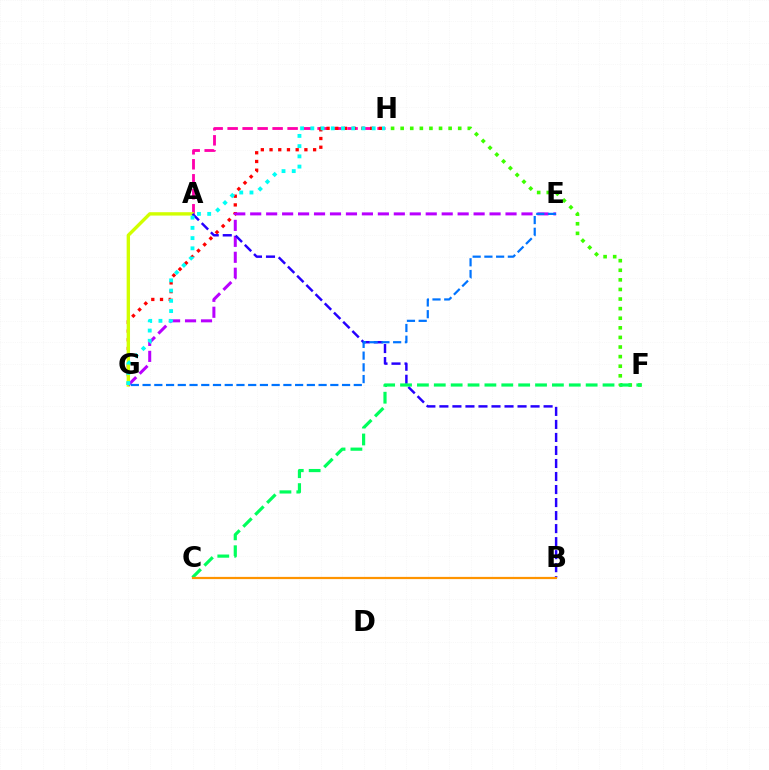{('F', 'H'): [{'color': '#3dff00', 'line_style': 'dotted', 'thickness': 2.61}], ('A', 'H'): [{'color': '#ff00ac', 'line_style': 'dashed', 'thickness': 2.04}], ('G', 'H'): [{'color': '#ff0000', 'line_style': 'dotted', 'thickness': 2.37}, {'color': '#00fff6', 'line_style': 'dotted', 'thickness': 2.78}], ('A', 'G'): [{'color': '#d1ff00', 'line_style': 'solid', 'thickness': 2.43}], ('E', 'G'): [{'color': '#b900ff', 'line_style': 'dashed', 'thickness': 2.17}, {'color': '#0074ff', 'line_style': 'dashed', 'thickness': 1.59}], ('A', 'B'): [{'color': '#2500ff', 'line_style': 'dashed', 'thickness': 1.77}], ('C', 'F'): [{'color': '#00ff5c', 'line_style': 'dashed', 'thickness': 2.29}], ('B', 'C'): [{'color': '#ff9400', 'line_style': 'solid', 'thickness': 1.6}]}